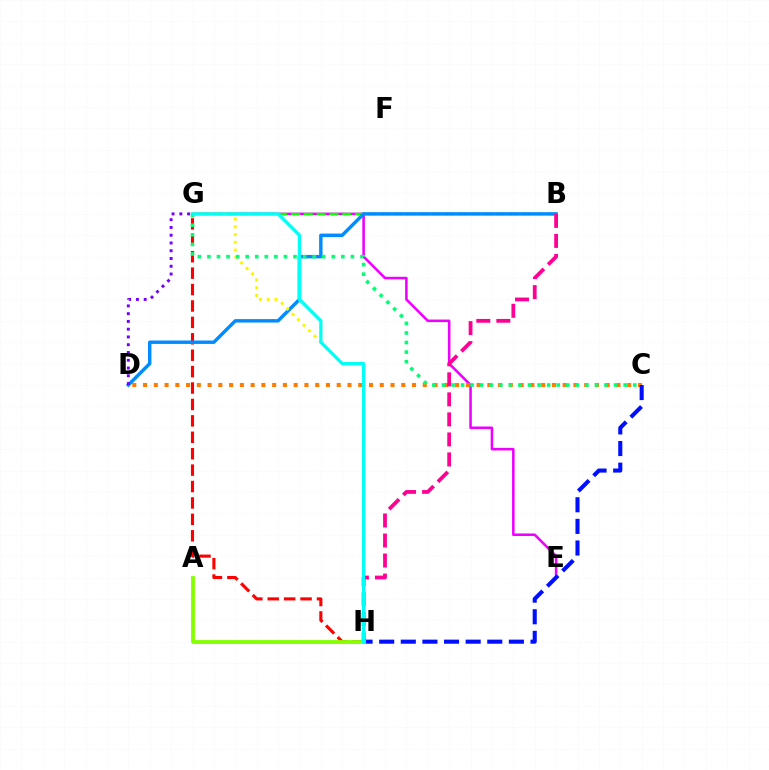{('E', 'G'): [{'color': '#ee00ff', 'line_style': 'solid', 'thickness': 1.84}], ('G', 'H'): [{'color': '#ff0000', 'line_style': 'dashed', 'thickness': 2.23}, {'color': '#fcf500', 'line_style': 'dotted', 'thickness': 2.11}, {'color': '#00fff6', 'line_style': 'solid', 'thickness': 2.34}], ('C', 'D'): [{'color': '#ff7c00', 'line_style': 'dotted', 'thickness': 2.92}], ('B', 'G'): [{'color': '#08ff00', 'line_style': 'dashed', 'thickness': 1.74}], ('B', 'D'): [{'color': '#008cff', 'line_style': 'solid', 'thickness': 2.47}], ('C', 'H'): [{'color': '#0010ff', 'line_style': 'dashed', 'thickness': 2.94}], ('B', 'H'): [{'color': '#ff0094', 'line_style': 'dashed', 'thickness': 2.72}], ('C', 'G'): [{'color': '#00ff74', 'line_style': 'dotted', 'thickness': 2.6}], ('A', 'H'): [{'color': '#84ff00', 'line_style': 'solid', 'thickness': 2.75}], ('D', 'G'): [{'color': '#7200ff', 'line_style': 'dotted', 'thickness': 2.11}]}